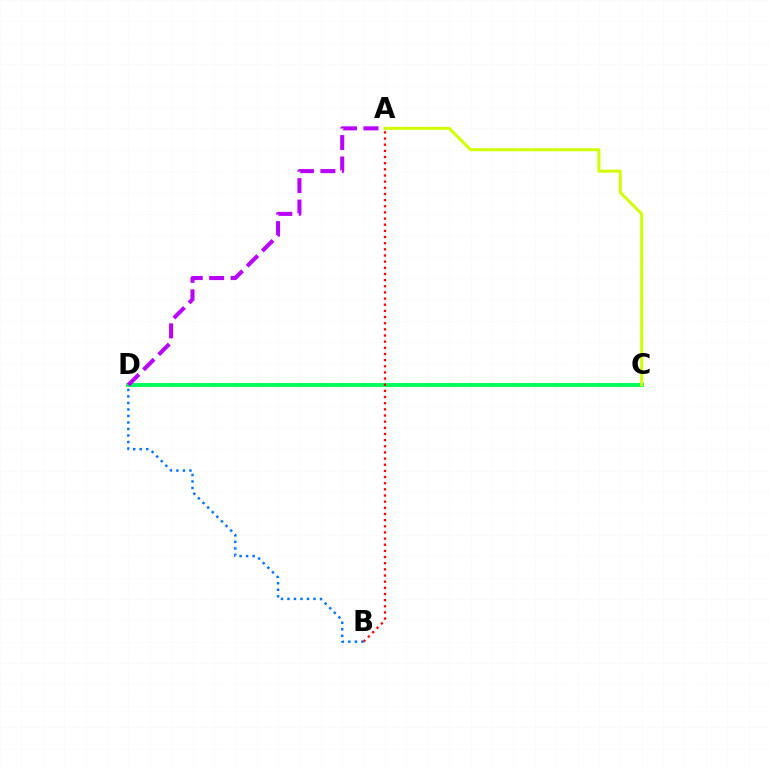{('C', 'D'): [{'color': '#00ff5c', 'line_style': 'solid', 'thickness': 2.83}], ('A', 'D'): [{'color': '#b900ff', 'line_style': 'dashed', 'thickness': 2.91}], ('A', 'C'): [{'color': '#d1ff00', 'line_style': 'solid', 'thickness': 2.16}], ('B', 'D'): [{'color': '#0074ff', 'line_style': 'dotted', 'thickness': 1.77}], ('A', 'B'): [{'color': '#ff0000', 'line_style': 'dotted', 'thickness': 1.67}]}